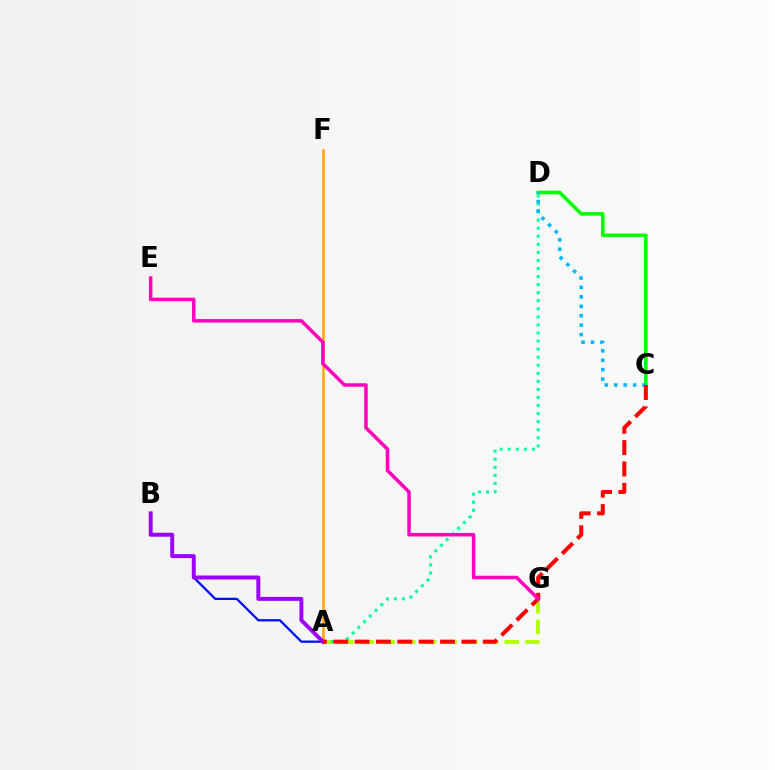{('A', 'G'): [{'color': '#b3ff00', 'line_style': 'dashed', 'thickness': 2.81}], ('A', 'F'): [{'color': '#ffa500', 'line_style': 'solid', 'thickness': 1.85}], ('A', 'B'): [{'color': '#0010ff', 'line_style': 'solid', 'thickness': 1.64}, {'color': '#9b00ff', 'line_style': 'solid', 'thickness': 2.83}], ('A', 'D'): [{'color': '#00ff9d', 'line_style': 'dotted', 'thickness': 2.19}], ('C', 'D'): [{'color': '#08ff00', 'line_style': 'solid', 'thickness': 2.6}, {'color': '#00b5ff', 'line_style': 'dotted', 'thickness': 2.56}], ('A', 'C'): [{'color': '#ff0000', 'line_style': 'dashed', 'thickness': 2.9}], ('E', 'G'): [{'color': '#ff00bd', 'line_style': 'solid', 'thickness': 2.52}]}